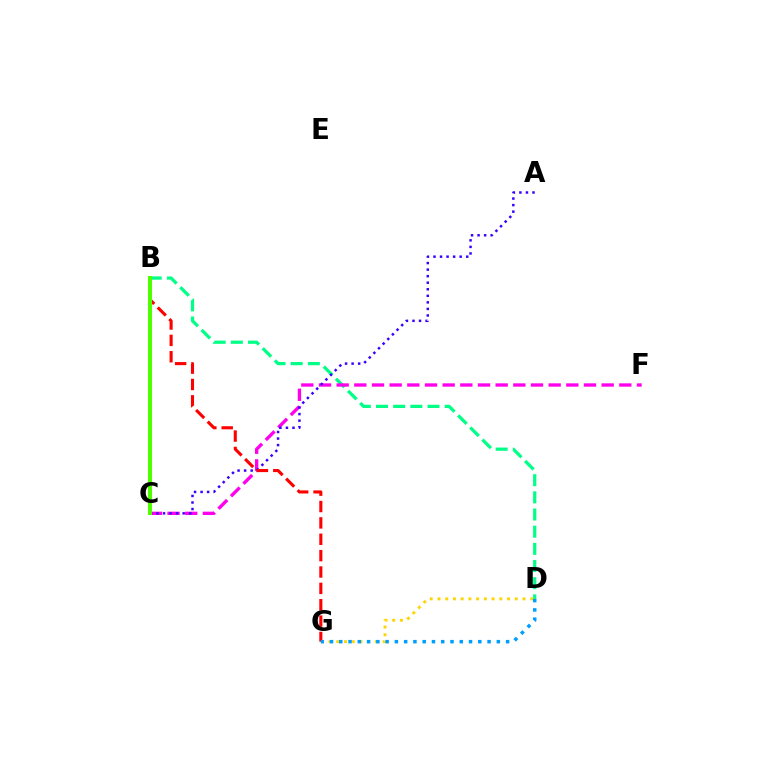{('B', 'D'): [{'color': '#00ff86', 'line_style': 'dashed', 'thickness': 2.33}], ('D', 'G'): [{'color': '#ffd500', 'line_style': 'dotted', 'thickness': 2.1}, {'color': '#009eff', 'line_style': 'dotted', 'thickness': 2.52}], ('C', 'F'): [{'color': '#ff00ed', 'line_style': 'dashed', 'thickness': 2.4}], ('A', 'C'): [{'color': '#3700ff', 'line_style': 'dotted', 'thickness': 1.78}], ('B', 'G'): [{'color': '#ff0000', 'line_style': 'dashed', 'thickness': 2.22}], ('B', 'C'): [{'color': '#4fff00', 'line_style': 'solid', 'thickness': 2.91}]}